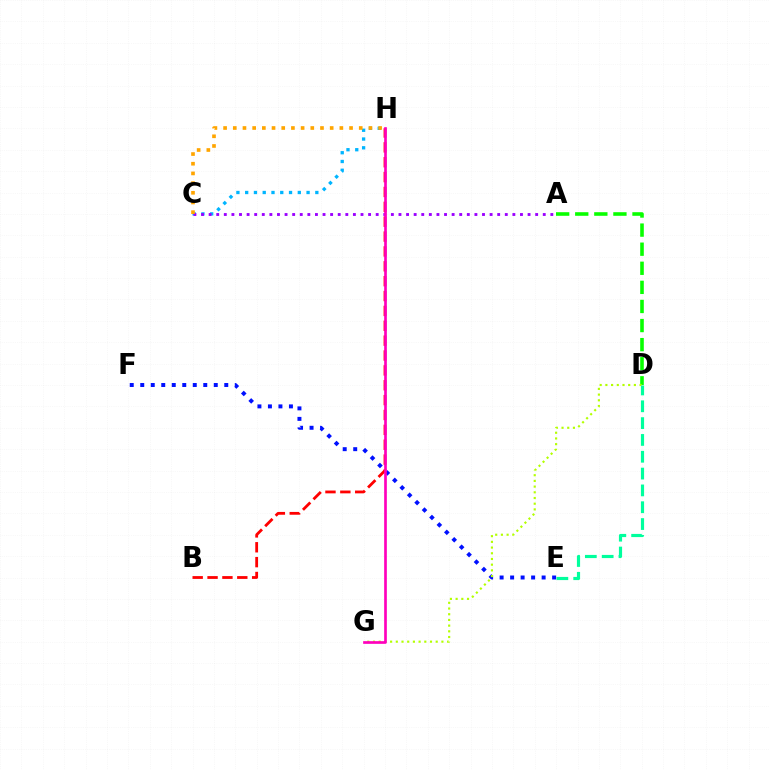{('E', 'F'): [{'color': '#0010ff', 'line_style': 'dotted', 'thickness': 2.85}], ('B', 'H'): [{'color': '#ff0000', 'line_style': 'dashed', 'thickness': 2.02}], ('A', 'D'): [{'color': '#08ff00', 'line_style': 'dashed', 'thickness': 2.59}], ('C', 'H'): [{'color': '#00b5ff', 'line_style': 'dotted', 'thickness': 2.38}, {'color': '#ffa500', 'line_style': 'dotted', 'thickness': 2.63}], ('D', 'G'): [{'color': '#b3ff00', 'line_style': 'dotted', 'thickness': 1.55}], ('A', 'C'): [{'color': '#9b00ff', 'line_style': 'dotted', 'thickness': 2.06}], ('G', 'H'): [{'color': '#ff00bd', 'line_style': 'solid', 'thickness': 1.93}], ('D', 'E'): [{'color': '#00ff9d', 'line_style': 'dashed', 'thickness': 2.29}]}